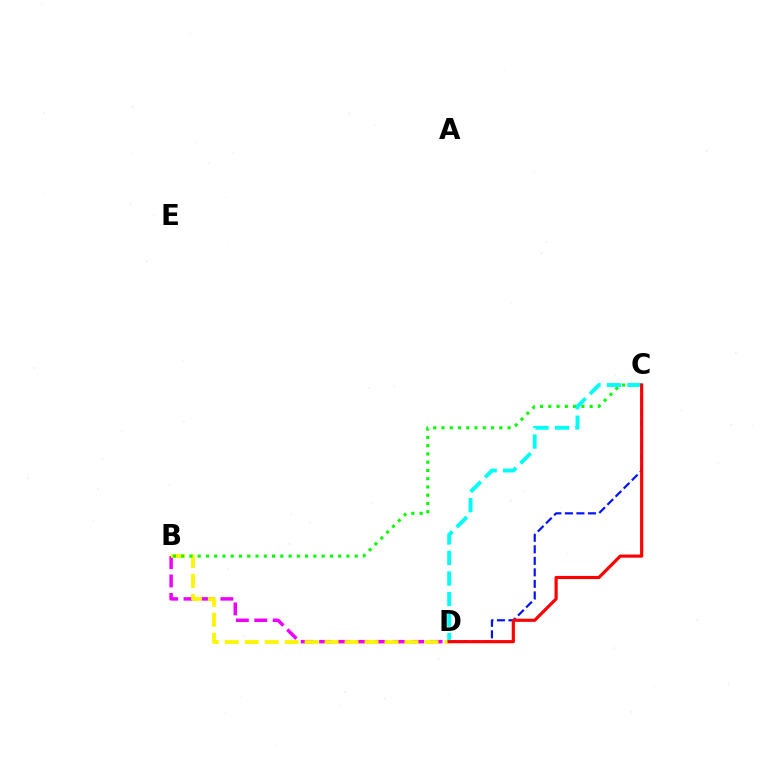{('B', 'D'): [{'color': '#ee00ff', 'line_style': 'dashed', 'thickness': 2.5}, {'color': '#fcf500', 'line_style': 'dashed', 'thickness': 2.71}], ('C', 'D'): [{'color': '#0010ff', 'line_style': 'dashed', 'thickness': 1.57}, {'color': '#00fff6', 'line_style': 'dashed', 'thickness': 2.79}, {'color': '#ff0000', 'line_style': 'solid', 'thickness': 2.27}], ('B', 'C'): [{'color': '#08ff00', 'line_style': 'dotted', 'thickness': 2.25}]}